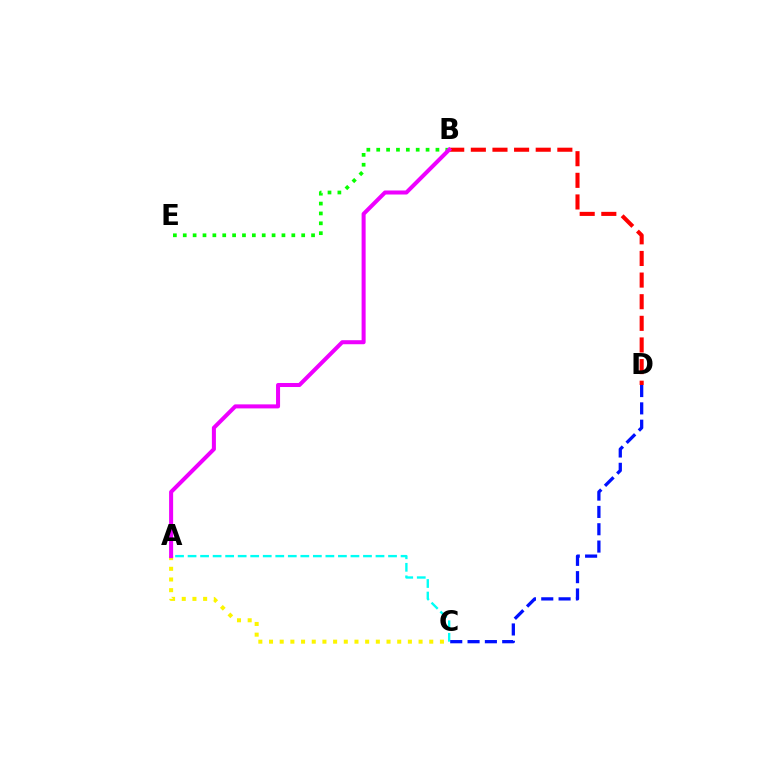{('A', 'C'): [{'color': '#00fff6', 'line_style': 'dashed', 'thickness': 1.7}, {'color': '#fcf500', 'line_style': 'dotted', 'thickness': 2.9}], ('B', 'D'): [{'color': '#ff0000', 'line_style': 'dashed', 'thickness': 2.94}], ('C', 'D'): [{'color': '#0010ff', 'line_style': 'dashed', 'thickness': 2.35}], ('B', 'E'): [{'color': '#08ff00', 'line_style': 'dotted', 'thickness': 2.68}], ('A', 'B'): [{'color': '#ee00ff', 'line_style': 'solid', 'thickness': 2.9}]}